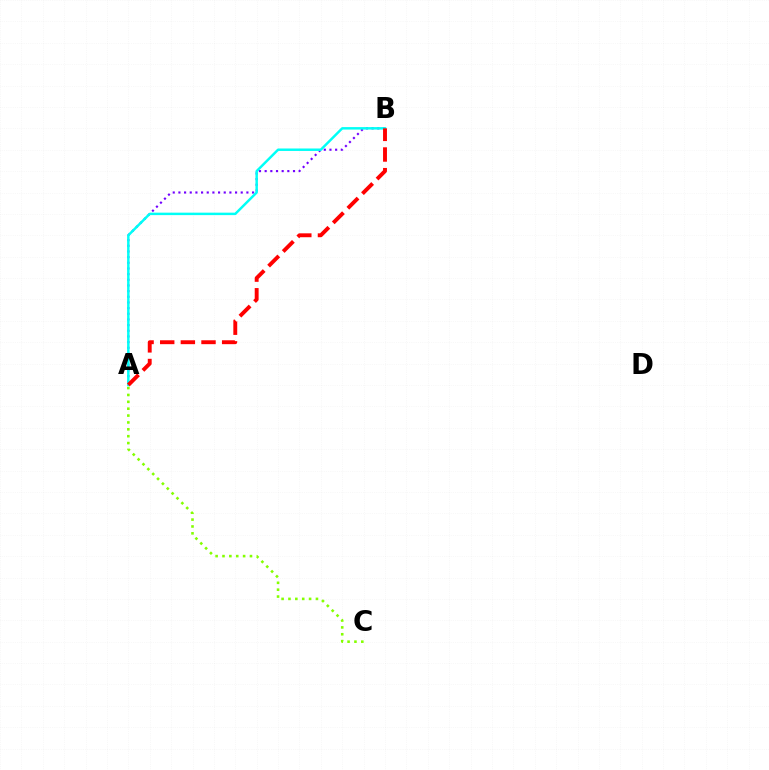{('A', 'C'): [{'color': '#84ff00', 'line_style': 'dotted', 'thickness': 1.87}], ('A', 'B'): [{'color': '#7200ff', 'line_style': 'dotted', 'thickness': 1.54}, {'color': '#00fff6', 'line_style': 'solid', 'thickness': 1.77}, {'color': '#ff0000', 'line_style': 'dashed', 'thickness': 2.8}]}